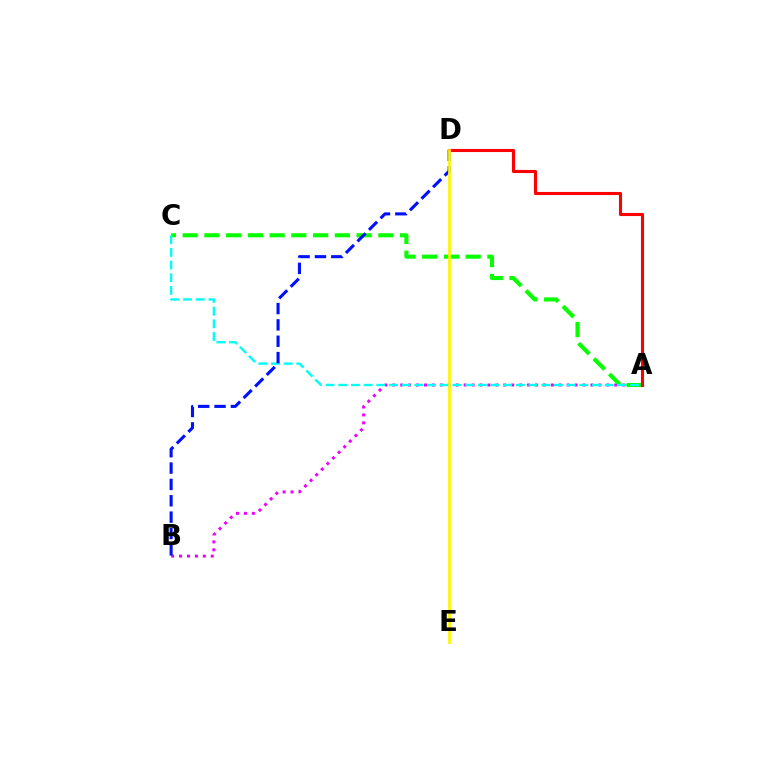{('A', 'B'): [{'color': '#ee00ff', 'line_style': 'dotted', 'thickness': 2.15}], ('A', 'C'): [{'color': '#08ff00', 'line_style': 'dashed', 'thickness': 2.95}, {'color': '#00fff6', 'line_style': 'dashed', 'thickness': 1.72}], ('B', 'D'): [{'color': '#0010ff', 'line_style': 'dashed', 'thickness': 2.22}], ('A', 'D'): [{'color': '#ff0000', 'line_style': 'solid', 'thickness': 2.23}], ('D', 'E'): [{'color': '#fcf500', 'line_style': 'solid', 'thickness': 1.96}]}